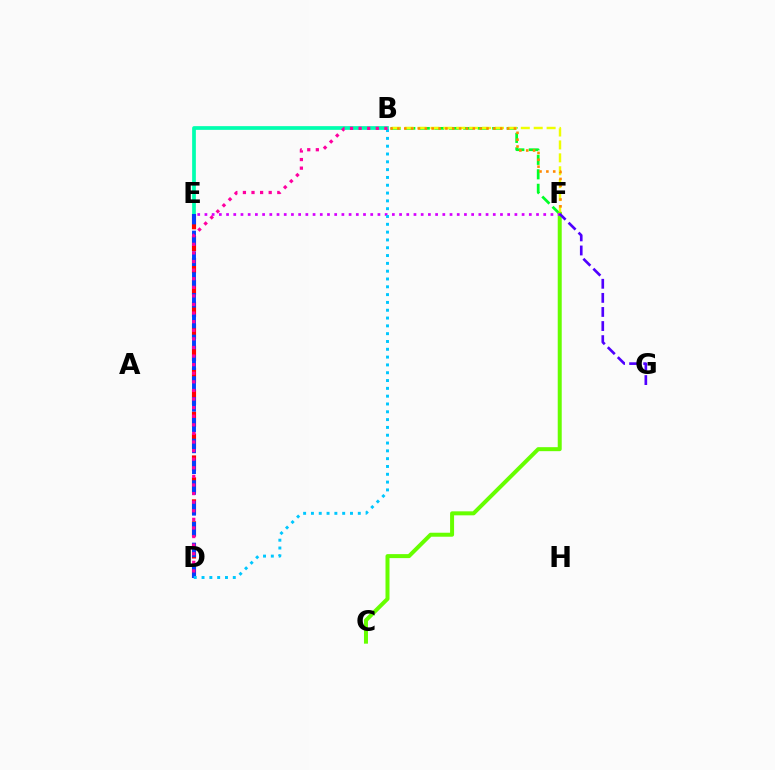{('B', 'F'): [{'color': '#00ff27', 'line_style': 'dashed', 'thickness': 1.97}, {'color': '#eeff00', 'line_style': 'dashed', 'thickness': 1.75}, {'color': '#ff8800', 'line_style': 'dotted', 'thickness': 1.86}], ('B', 'E'): [{'color': '#00ffaf', 'line_style': 'solid', 'thickness': 2.69}], ('D', 'E'): [{'color': '#ff0000', 'line_style': 'dashed', 'thickness': 2.98}, {'color': '#003fff', 'line_style': 'dashed', 'thickness': 2.83}], ('C', 'F'): [{'color': '#66ff00', 'line_style': 'solid', 'thickness': 2.87}], ('E', 'F'): [{'color': '#d600ff', 'line_style': 'dotted', 'thickness': 1.96}], ('B', 'D'): [{'color': '#00c7ff', 'line_style': 'dotted', 'thickness': 2.12}, {'color': '#ff00a0', 'line_style': 'dotted', 'thickness': 2.34}], ('F', 'G'): [{'color': '#4f00ff', 'line_style': 'dashed', 'thickness': 1.91}]}